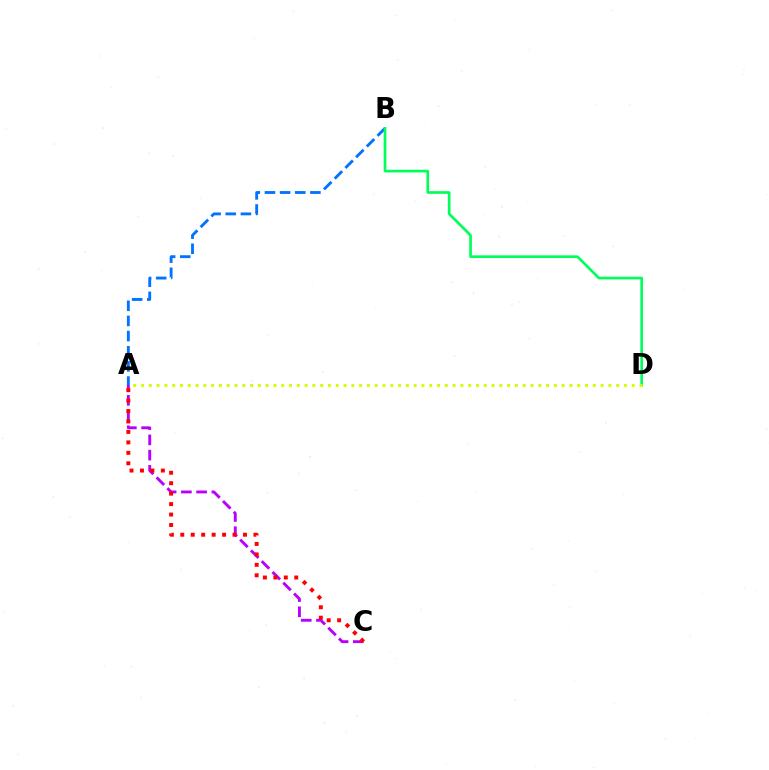{('A', 'B'): [{'color': '#0074ff', 'line_style': 'dashed', 'thickness': 2.06}], ('A', 'C'): [{'color': '#b900ff', 'line_style': 'dashed', 'thickness': 2.07}, {'color': '#ff0000', 'line_style': 'dotted', 'thickness': 2.84}], ('B', 'D'): [{'color': '#00ff5c', 'line_style': 'solid', 'thickness': 1.93}], ('A', 'D'): [{'color': '#d1ff00', 'line_style': 'dotted', 'thickness': 2.12}]}